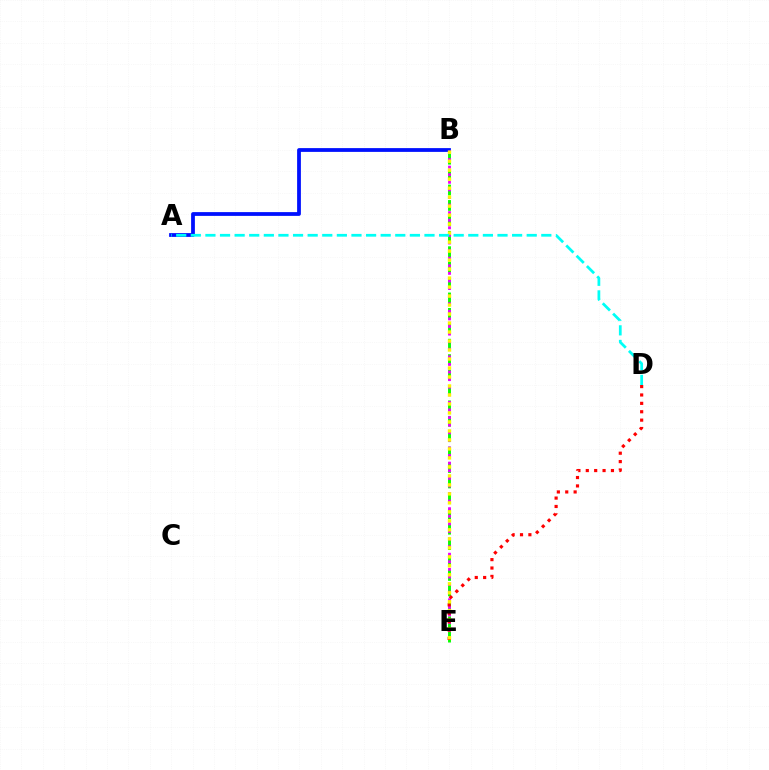{('A', 'B'): [{'color': '#0010ff', 'line_style': 'solid', 'thickness': 2.72}], ('B', 'E'): [{'color': '#08ff00', 'line_style': 'dashed', 'thickness': 2.09}, {'color': '#ee00ff', 'line_style': 'dotted', 'thickness': 2.06}, {'color': '#fcf500', 'line_style': 'dotted', 'thickness': 2.44}], ('D', 'E'): [{'color': '#ff0000', 'line_style': 'dotted', 'thickness': 2.28}], ('A', 'D'): [{'color': '#00fff6', 'line_style': 'dashed', 'thickness': 1.98}]}